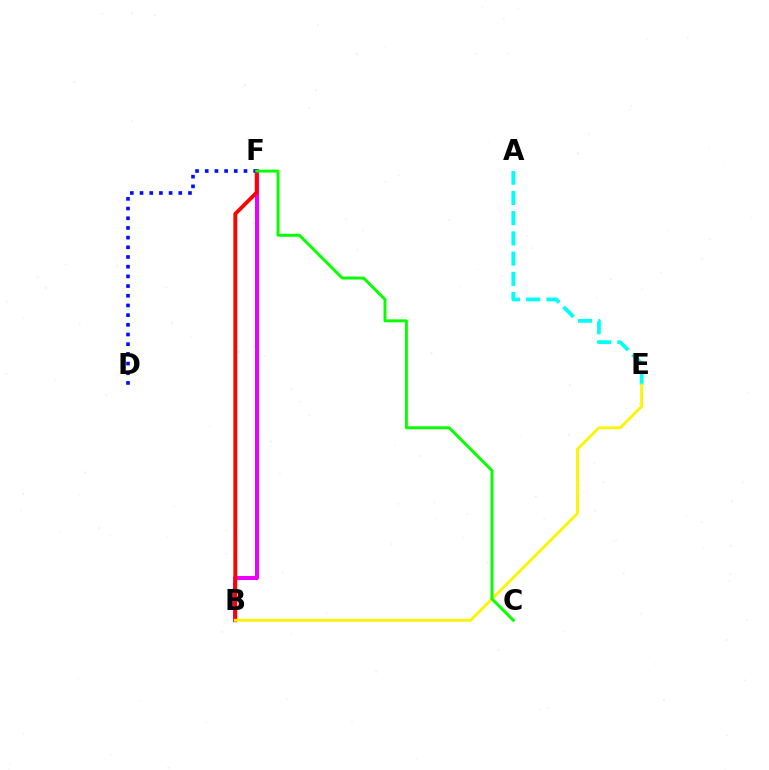{('A', 'E'): [{'color': '#00fff6', 'line_style': 'dashed', 'thickness': 2.75}], ('B', 'F'): [{'color': '#ee00ff', 'line_style': 'solid', 'thickness': 2.89}, {'color': '#ff0000', 'line_style': 'solid', 'thickness': 2.75}], ('B', 'E'): [{'color': '#fcf500', 'line_style': 'solid', 'thickness': 2.04}], ('D', 'F'): [{'color': '#0010ff', 'line_style': 'dotted', 'thickness': 2.63}], ('C', 'F'): [{'color': '#08ff00', 'line_style': 'solid', 'thickness': 2.12}]}